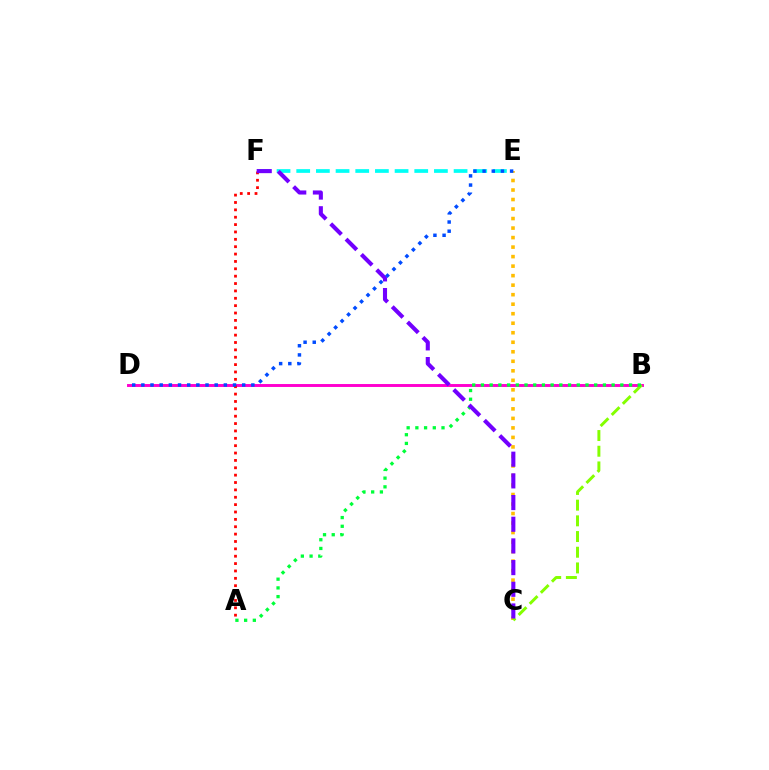{('C', 'E'): [{'color': '#ffbd00', 'line_style': 'dotted', 'thickness': 2.59}], ('B', 'D'): [{'color': '#ff00cf', 'line_style': 'solid', 'thickness': 2.11}], ('A', 'F'): [{'color': '#ff0000', 'line_style': 'dotted', 'thickness': 2.0}], ('E', 'F'): [{'color': '#00fff6', 'line_style': 'dashed', 'thickness': 2.67}], ('B', 'C'): [{'color': '#84ff00', 'line_style': 'dashed', 'thickness': 2.13}], ('A', 'B'): [{'color': '#00ff39', 'line_style': 'dotted', 'thickness': 2.37}], ('C', 'F'): [{'color': '#7200ff', 'line_style': 'dashed', 'thickness': 2.95}], ('D', 'E'): [{'color': '#004bff', 'line_style': 'dotted', 'thickness': 2.49}]}